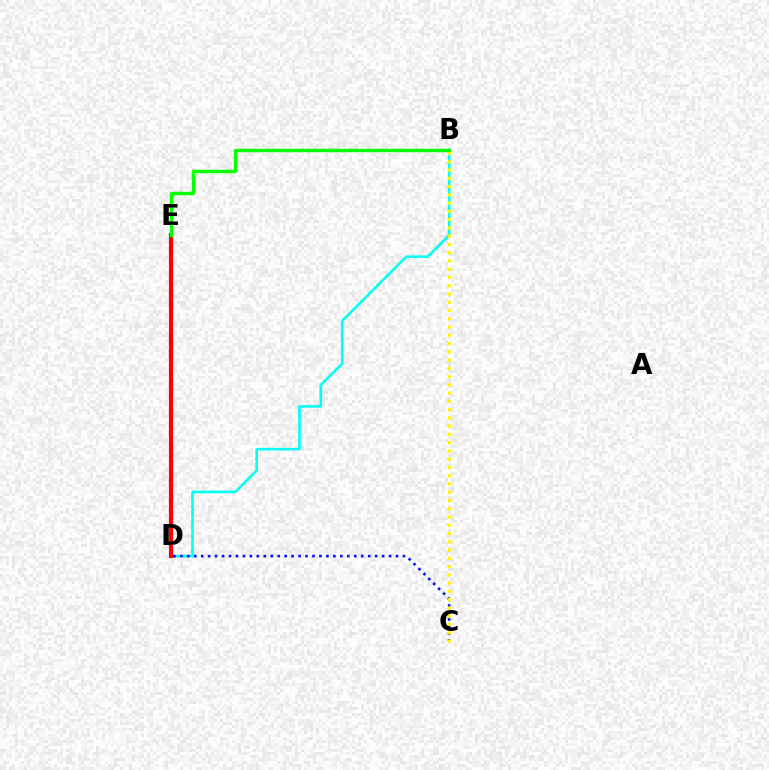{('B', 'D'): [{'color': '#00fff6', 'line_style': 'solid', 'thickness': 1.86}], ('D', 'E'): [{'color': '#ee00ff', 'line_style': 'solid', 'thickness': 2.84}, {'color': '#ff0000', 'line_style': 'solid', 'thickness': 3.0}], ('C', 'D'): [{'color': '#0010ff', 'line_style': 'dotted', 'thickness': 1.89}], ('B', 'E'): [{'color': '#08ff00', 'line_style': 'solid', 'thickness': 2.46}], ('B', 'C'): [{'color': '#fcf500', 'line_style': 'dotted', 'thickness': 2.24}]}